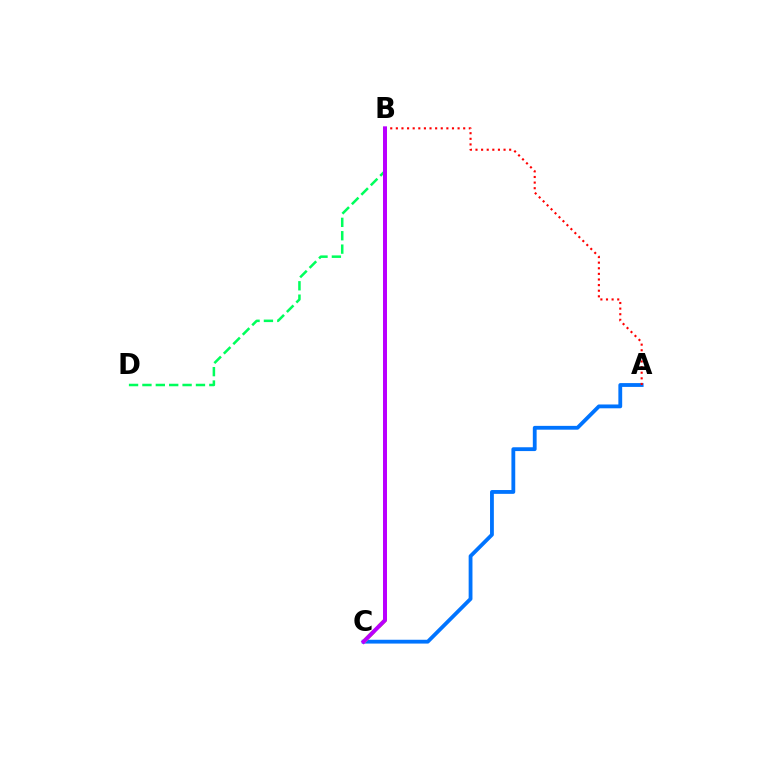{('A', 'C'): [{'color': '#0074ff', 'line_style': 'solid', 'thickness': 2.75}], ('B', 'D'): [{'color': '#00ff5c', 'line_style': 'dashed', 'thickness': 1.82}], ('B', 'C'): [{'color': '#d1ff00', 'line_style': 'dashed', 'thickness': 2.89}, {'color': '#b900ff', 'line_style': 'solid', 'thickness': 2.87}], ('A', 'B'): [{'color': '#ff0000', 'line_style': 'dotted', 'thickness': 1.52}]}